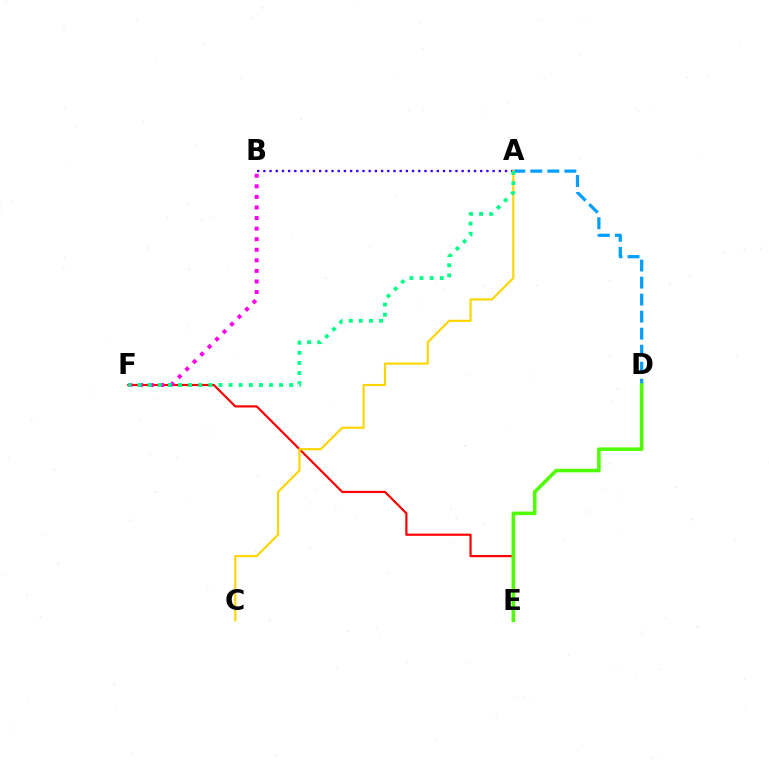{('E', 'F'): [{'color': '#ff0000', 'line_style': 'solid', 'thickness': 1.56}], ('A', 'D'): [{'color': '#009eff', 'line_style': 'dashed', 'thickness': 2.31}], ('D', 'E'): [{'color': '#4fff00', 'line_style': 'solid', 'thickness': 2.56}], ('B', 'F'): [{'color': '#ff00ed', 'line_style': 'dotted', 'thickness': 2.87}], ('A', 'B'): [{'color': '#3700ff', 'line_style': 'dotted', 'thickness': 1.68}], ('A', 'C'): [{'color': '#ffd500', 'line_style': 'solid', 'thickness': 1.54}], ('A', 'F'): [{'color': '#00ff86', 'line_style': 'dotted', 'thickness': 2.75}]}